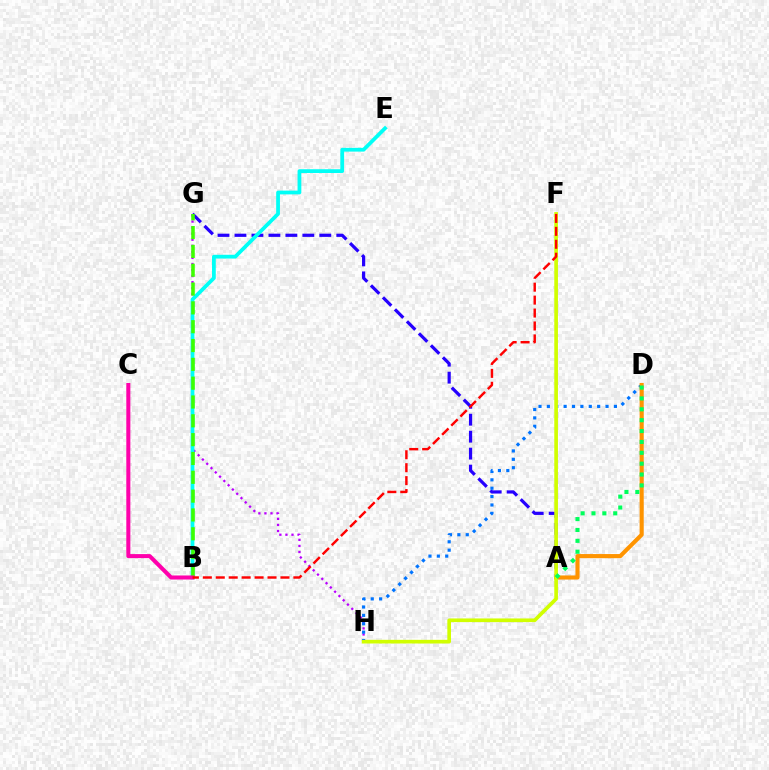{('A', 'G'): [{'color': '#2500ff', 'line_style': 'dashed', 'thickness': 2.3}], ('G', 'H'): [{'color': '#b900ff', 'line_style': 'dotted', 'thickness': 1.65}], ('B', 'E'): [{'color': '#00fff6', 'line_style': 'solid', 'thickness': 2.71}], ('D', 'H'): [{'color': '#0074ff', 'line_style': 'dotted', 'thickness': 2.28}], ('B', 'G'): [{'color': '#3dff00', 'line_style': 'dashed', 'thickness': 2.56}], ('A', 'D'): [{'color': '#ff9400', 'line_style': 'solid', 'thickness': 2.96}, {'color': '#00ff5c', 'line_style': 'dotted', 'thickness': 2.95}], ('F', 'H'): [{'color': '#d1ff00', 'line_style': 'solid', 'thickness': 2.64}], ('B', 'C'): [{'color': '#ff00ac', 'line_style': 'solid', 'thickness': 2.91}], ('B', 'F'): [{'color': '#ff0000', 'line_style': 'dashed', 'thickness': 1.76}]}